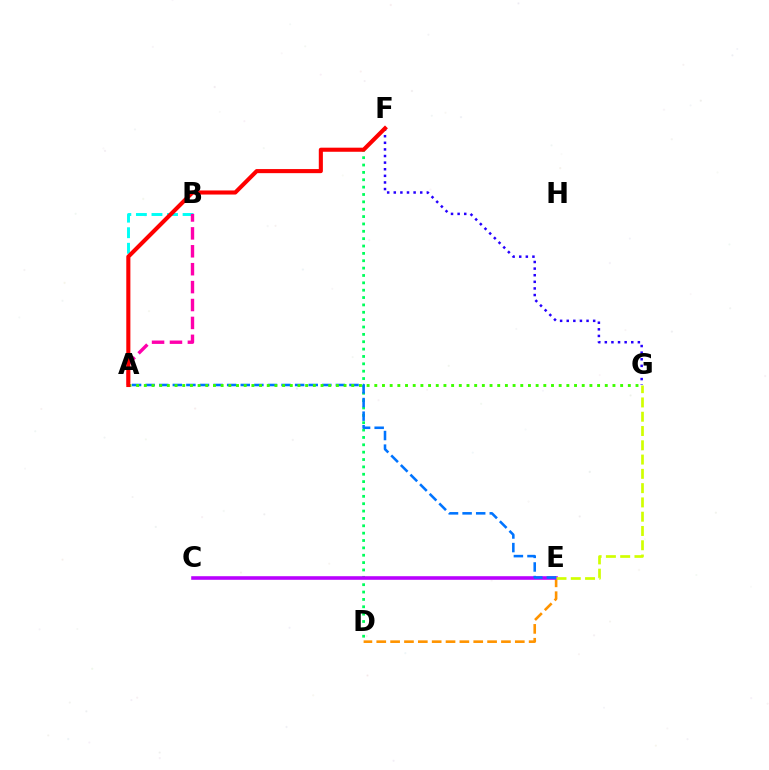{('A', 'B'): [{'color': '#00fff6', 'line_style': 'dashed', 'thickness': 2.11}, {'color': '#ff00ac', 'line_style': 'dashed', 'thickness': 2.43}], ('D', 'F'): [{'color': '#00ff5c', 'line_style': 'dotted', 'thickness': 2.0}], ('D', 'E'): [{'color': '#ff9400', 'line_style': 'dashed', 'thickness': 1.88}], ('C', 'E'): [{'color': '#b900ff', 'line_style': 'solid', 'thickness': 2.58}], ('A', 'E'): [{'color': '#0074ff', 'line_style': 'dashed', 'thickness': 1.85}], ('A', 'G'): [{'color': '#3dff00', 'line_style': 'dotted', 'thickness': 2.09}], ('E', 'G'): [{'color': '#d1ff00', 'line_style': 'dashed', 'thickness': 1.94}], ('F', 'G'): [{'color': '#2500ff', 'line_style': 'dotted', 'thickness': 1.8}], ('A', 'F'): [{'color': '#ff0000', 'line_style': 'solid', 'thickness': 2.94}]}